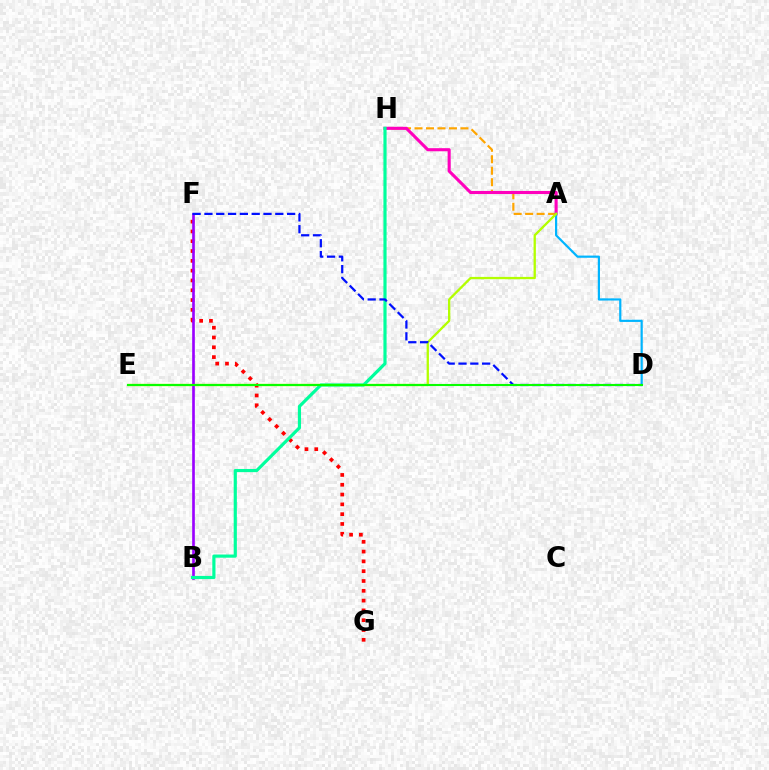{('A', 'H'): [{'color': '#ffa500', 'line_style': 'dashed', 'thickness': 1.56}, {'color': '#ff00bd', 'line_style': 'solid', 'thickness': 2.23}], ('A', 'D'): [{'color': '#00b5ff', 'line_style': 'solid', 'thickness': 1.58}], ('A', 'E'): [{'color': '#b3ff00', 'line_style': 'solid', 'thickness': 1.66}], ('F', 'G'): [{'color': '#ff0000', 'line_style': 'dotted', 'thickness': 2.66}], ('B', 'F'): [{'color': '#9b00ff', 'line_style': 'solid', 'thickness': 1.91}], ('B', 'H'): [{'color': '#00ff9d', 'line_style': 'solid', 'thickness': 2.28}], ('D', 'F'): [{'color': '#0010ff', 'line_style': 'dashed', 'thickness': 1.6}], ('D', 'E'): [{'color': '#08ff00', 'line_style': 'solid', 'thickness': 1.51}]}